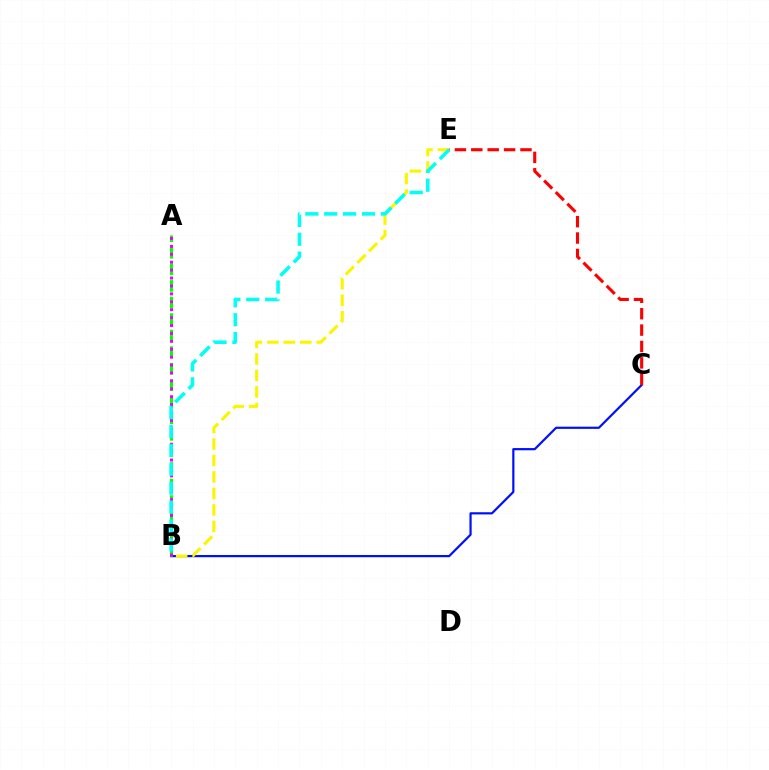{('B', 'C'): [{'color': '#0010ff', 'line_style': 'solid', 'thickness': 1.59}], ('A', 'B'): [{'color': '#08ff00', 'line_style': 'dashed', 'thickness': 2.25}, {'color': '#ee00ff', 'line_style': 'dotted', 'thickness': 2.15}], ('B', 'E'): [{'color': '#fcf500', 'line_style': 'dashed', 'thickness': 2.24}, {'color': '#00fff6', 'line_style': 'dashed', 'thickness': 2.56}], ('C', 'E'): [{'color': '#ff0000', 'line_style': 'dashed', 'thickness': 2.23}]}